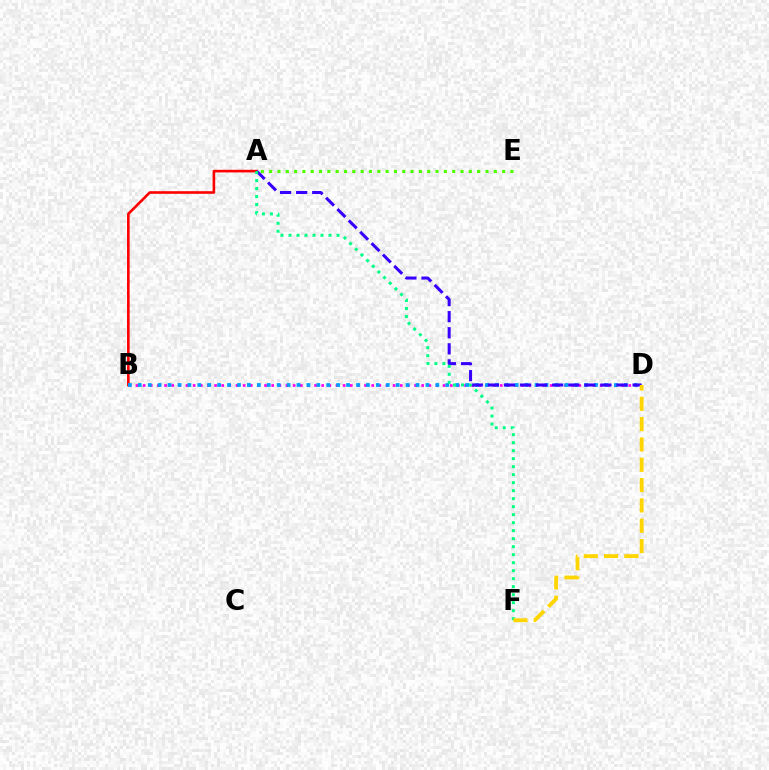{('A', 'B'): [{'color': '#ff0000', 'line_style': 'solid', 'thickness': 1.89}], ('B', 'D'): [{'color': '#ff00ed', 'line_style': 'dotted', 'thickness': 1.94}, {'color': '#009eff', 'line_style': 'dotted', 'thickness': 2.69}], ('A', 'D'): [{'color': '#3700ff', 'line_style': 'dashed', 'thickness': 2.18}], ('A', 'F'): [{'color': '#00ff86', 'line_style': 'dotted', 'thickness': 2.17}], ('A', 'E'): [{'color': '#4fff00', 'line_style': 'dotted', 'thickness': 2.26}], ('D', 'F'): [{'color': '#ffd500', 'line_style': 'dashed', 'thickness': 2.76}]}